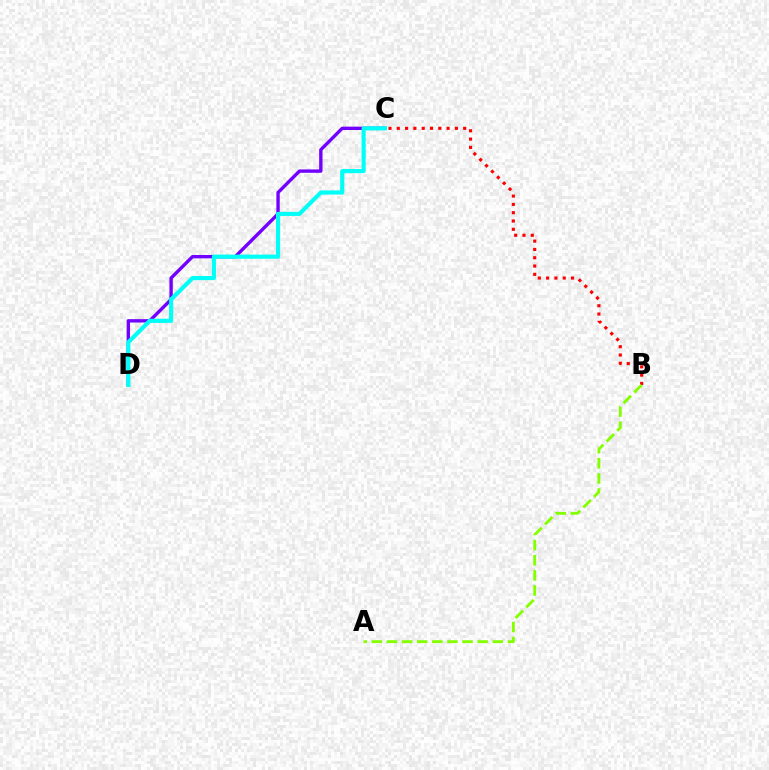{('C', 'D'): [{'color': '#7200ff', 'line_style': 'solid', 'thickness': 2.42}, {'color': '#00fff6', 'line_style': 'solid', 'thickness': 2.98}], ('B', 'C'): [{'color': '#ff0000', 'line_style': 'dotted', 'thickness': 2.26}], ('A', 'B'): [{'color': '#84ff00', 'line_style': 'dashed', 'thickness': 2.05}]}